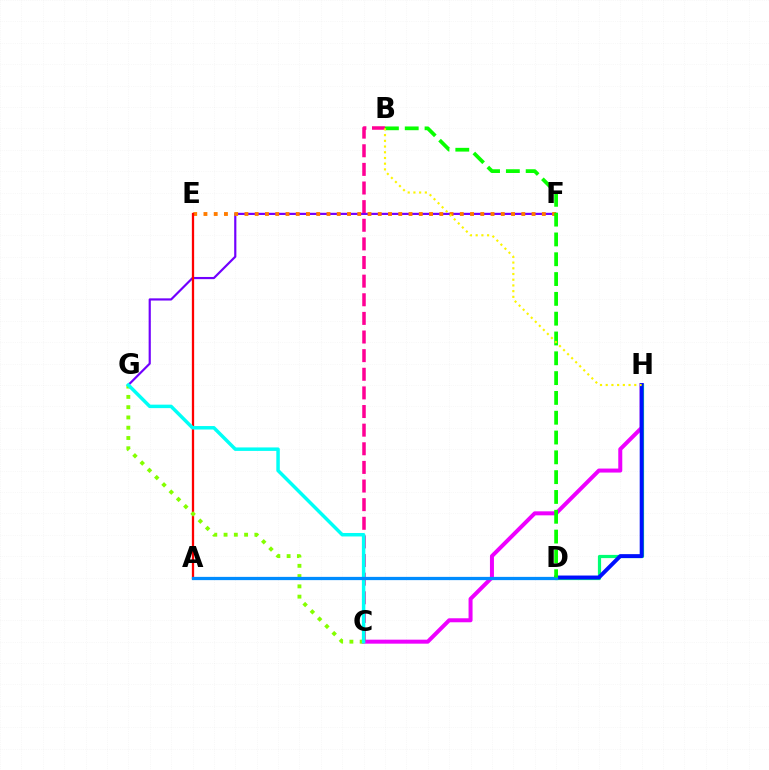{('F', 'G'): [{'color': '#7200ff', 'line_style': 'solid', 'thickness': 1.57}], ('C', 'H'): [{'color': '#ee00ff', 'line_style': 'solid', 'thickness': 2.88}], ('E', 'F'): [{'color': '#ff7c00', 'line_style': 'dotted', 'thickness': 2.79}], ('A', 'E'): [{'color': '#ff0000', 'line_style': 'solid', 'thickness': 1.64}], ('B', 'C'): [{'color': '#ff0094', 'line_style': 'dashed', 'thickness': 2.53}], ('D', 'H'): [{'color': '#00ff74', 'line_style': 'solid', 'thickness': 2.3}, {'color': '#0010ff', 'line_style': 'solid', 'thickness': 2.83}], ('C', 'G'): [{'color': '#84ff00', 'line_style': 'dotted', 'thickness': 2.79}, {'color': '#00fff6', 'line_style': 'solid', 'thickness': 2.5}], ('A', 'D'): [{'color': '#008cff', 'line_style': 'solid', 'thickness': 2.34}], ('B', 'D'): [{'color': '#08ff00', 'line_style': 'dashed', 'thickness': 2.69}], ('B', 'H'): [{'color': '#fcf500', 'line_style': 'dotted', 'thickness': 1.55}]}